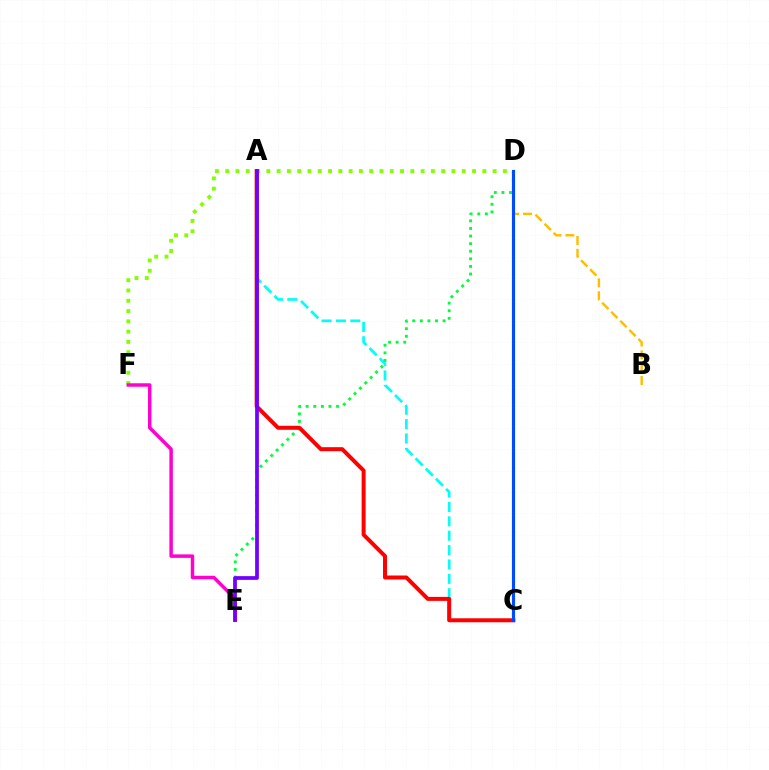{('A', 'C'): [{'color': '#00fff6', 'line_style': 'dashed', 'thickness': 1.95}, {'color': '#ff0000', 'line_style': 'solid', 'thickness': 2.87}], ('D', 'E'): [{'color': '#00ff39', 'line_style': 'dotted', 'thickness': 2.06}], ('D', 'F'): [{'color': '#84ff00', 'line_style': 'dotted', 'thickness': 2.79}], ('E', 'F'): [{'color': '#ff00cf', 'line_style': 'solid', 'thickness': 2.5}], ('B', 'D'): [{'color': '#ffbd00', 'line_style': 'dashed', 'thickness': 1.74}], ('A', 'E'): [{'color': '#7200ff', 'line_style': 'solid', 'thickness': 2.69}], ('C', 'D'): [{'color': '#004bff', 'line_style': 'solid', 'thickness': 2.26}]}